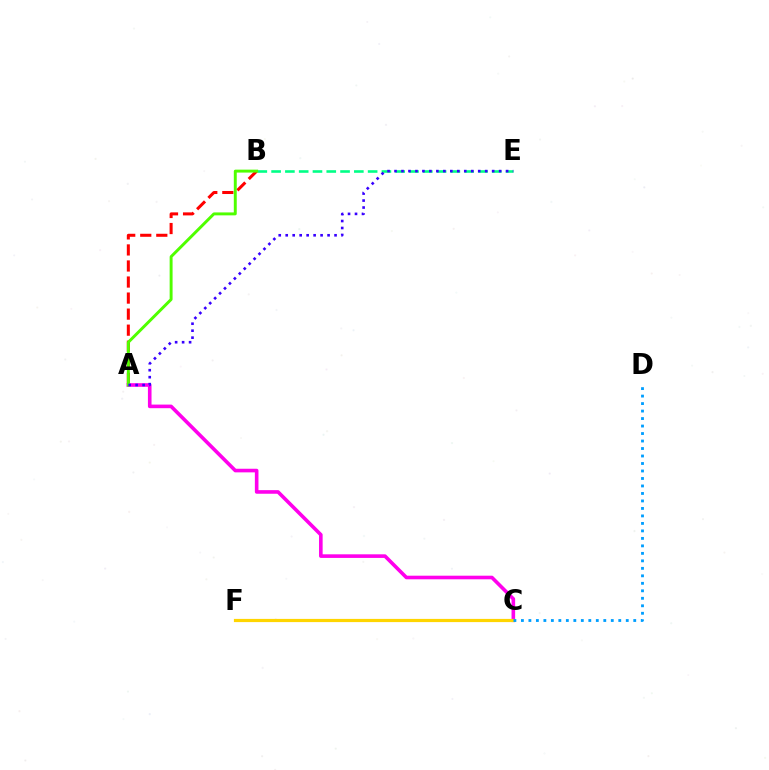{('A', 'B'): [{'color': '#ff0000', 'line_style': 'dashed', 'thickness': 2.18}, {'color': '#4fff00', 'line_style': 'solid', 'thickness': 2.11}], ('A', 'C'): [{'color': '#ff00ed', 'line_style': 'solid', 'thickness': 2.6}], ('B', 'E'): [{'color': '#00ff86', 'line_style': 'dashed', 'thickness': 1.87}], ('A', 'E'): [{'color': '#3700ff', 'line_style': 'dotted', 'thickness': 1.9}], ('C', 'F'): [{'color': '#ffd500', 'line_style': 'solid', 'thickness': 2.3}], ('C', 'D'): [{'color': '#009eff', 'line_style': 'dotted', 'thickness': 2.03}]}